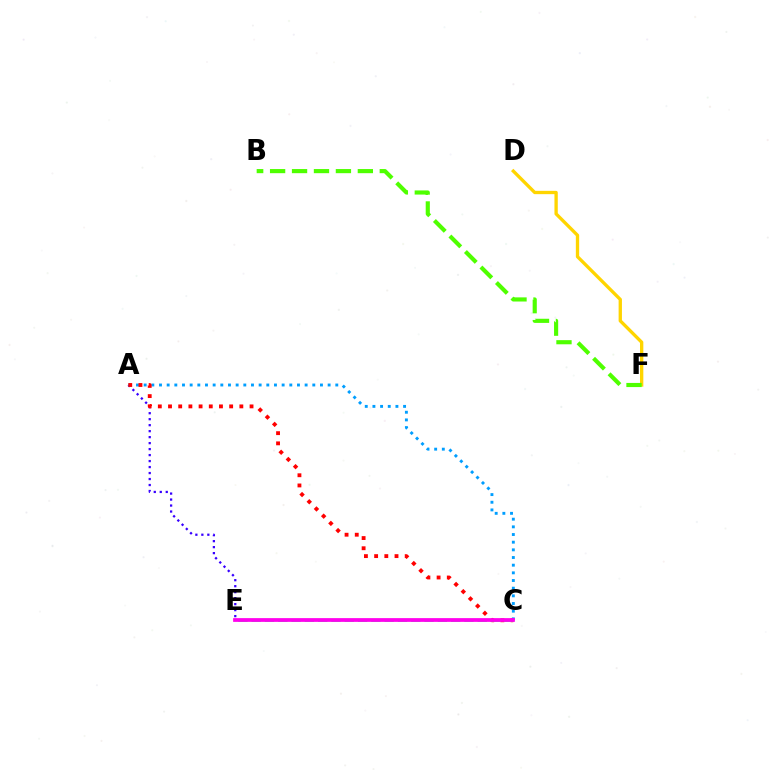{('A', 'E'): [{'color': '#3700ff', 'line_style': 'dotted', 'thickness': 1.63}], ('A', 'C'): [{'color': '#009eff', 'line_style': 'dotted', 'thickness': 2.08}, {'color': '#ff0000', 'line_style': 'dotted', 'thickness': 2.77}], ('D', 'F'): [{'color': '#ffd500', 'line_style': 'solid', 'thickness': 2.39}], ('B', 'F'): [{'color': '#4fff00', 'line_style': 'dashed', 'thickness': 2.98}], ('C', 'E'): [{'color': '#00ff86', 'line_style': 'dashed', 'thickness': 1.81}, {'color': '#ff00ed', 'line_style': 'solid', 'thickness': 2.7}]}